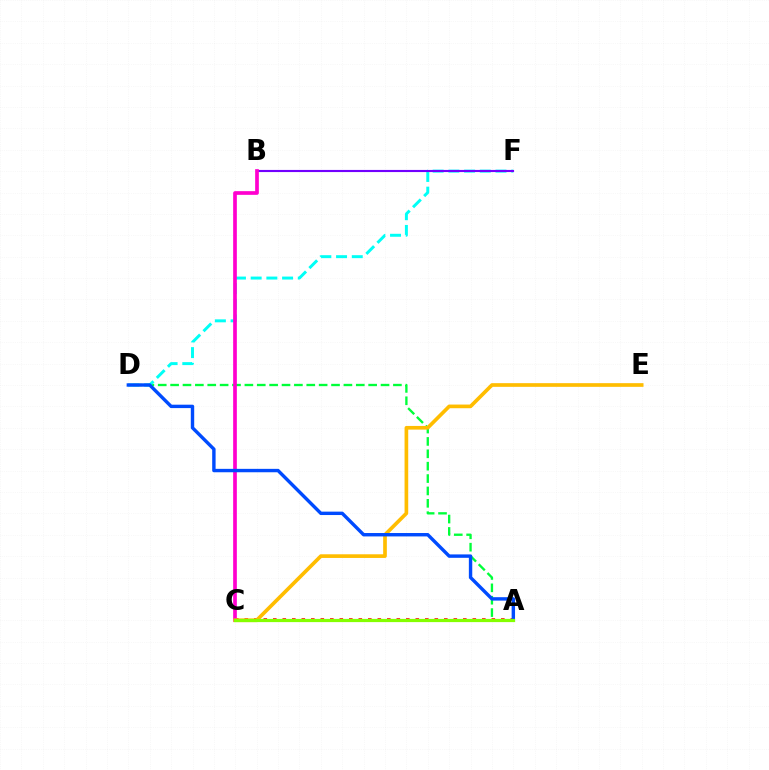{('A', 'C'): [{'color': '#ff0000', 'line_style': 'dotted', 'thickness': 2.58}, {'color': '#84ff00', 'line_style': 'solid', 'thickness': 2.31}], ('A', 'D'): [{'color': '#00ff39', 'line_style': 'dashed', 'thickness': 1.68}, {'color': '#004bff', 'line_style': 'solid', 'thickness': 2.45}], ('D', 'F'): [{'color': '#00fff6', 'line_style': 'dashed', 'thickness': 2.13}], ('B', 'F'): [{'color': '#7200ff', 'line_style': 'solid', 'thickness': 1.53}], ('B', 'C'): [{'color': '#ff00cf', 'line_style': 'solid', 'thickness': 2.65}], ('C', 'E'): [{'color': '#ffbd00', 'line_style': 'solid', 'thickness': 2.64}]}